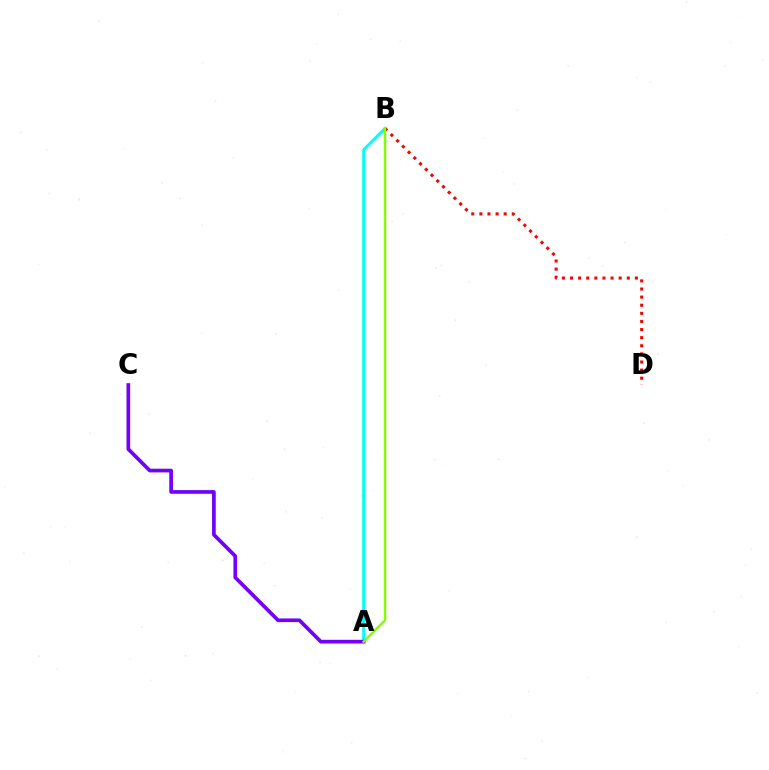{('A', 'B'): [{'color': '#00fff6', 'line_style': 'solid', 'thickness': 2.07}, {'color': '#84ff00', 'line_style': 'solid', 'thickness': 1.74}], ('B', 'D'): [{'color': '#ff0000', 'line_style': 'dotted', 'thickness': 2.2}], ('A', 'C'): [{'color': '#7200ff', 'line_style': 'solid', 'thickness': 2.65}]}